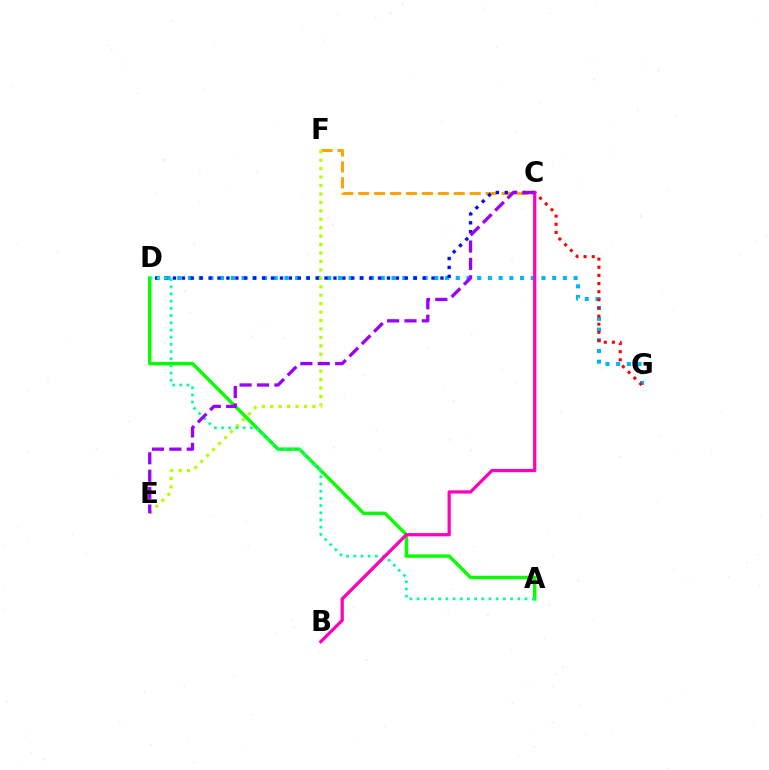{('D', 'G'): [{'color': '#00b5ff', 'line_style': 'dotted', 'thickness': 2.91}], ('C', 'G'): [{'color': '#ff0000', 'line_style': 'dotted', 'thickness': 2.21}], ('A', 'D'): [{'color': '#08ff00', 'line_style': 'solid', 'thickness': 2.46}, {'color': '#00ff9d', 'line_style': 'dotted', 'thickness': 1.95}], ('C', 'F'): [{'color': '#ffa500', 'line_style': 'dashed', 'thickness': 2.16}], ('C', 'D'): [{'color': '#0010ff', 'line_style': 'dotted', 'thickness': 2.42}], ('E', 'F'): [{'color': '#b3ff00', 'line_style': 'dotted', 'thickness': 2.29}], ('B', 'C'): [{'color': '#ff00bd', 'line_style': 'solid', 'thickness': 2.32}], ('C', 'E'): [{'color': '#9b00ff', 'line_style': 'dashed', 'thickness': 2.36}]}